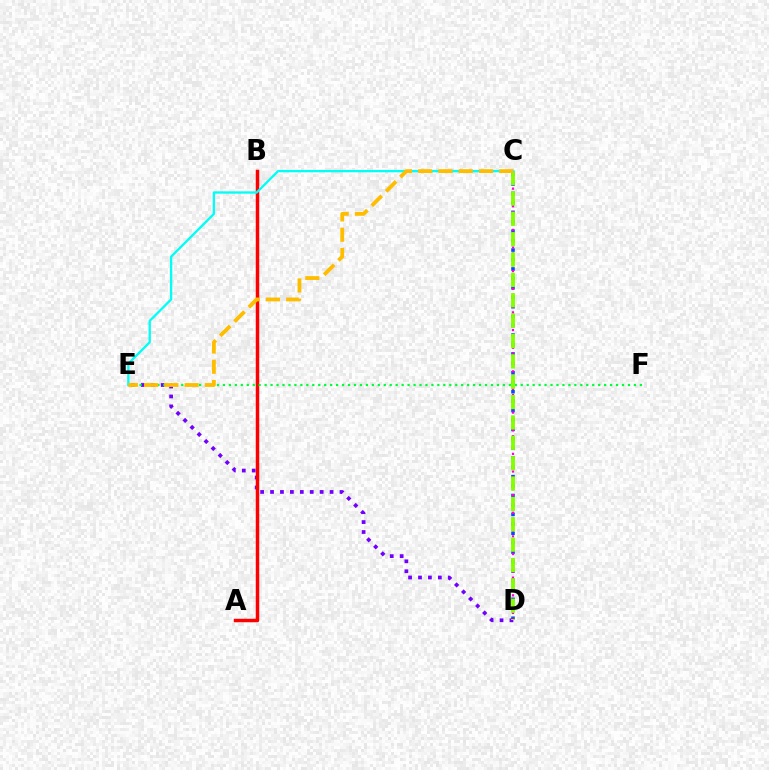{('C', 'D'): [{'color': '#004bff', 'line_style': 'dotted', 'thickness': 2.56}, {'color': '#ff00cf', 'line_style': 'dotted', 'thickness': 1.6}, {'color': '#84ff00', 'line_style': 'dashed', 'thickness': 2.77}], ('D', 'E'): [{'color': '#7200ff', 'line_style': 'dotted', 'thickness': 2.7}], ('A', 'B'): [{'color': '#ff0000', 'line_style': 'solid', 'thickness': 2.49}], ('E', 'F'): [{'color': '#00ff39', 'line_style': 'dotted', 'thickness': 1.62}], ('C', 'E'): [{'color': '#00fff6', 'line_style': 'solid', 'thickness': 1.67}, {'color': '#ffbd00', 'line_style': 'dashed', 'thickness': 2.75}]}